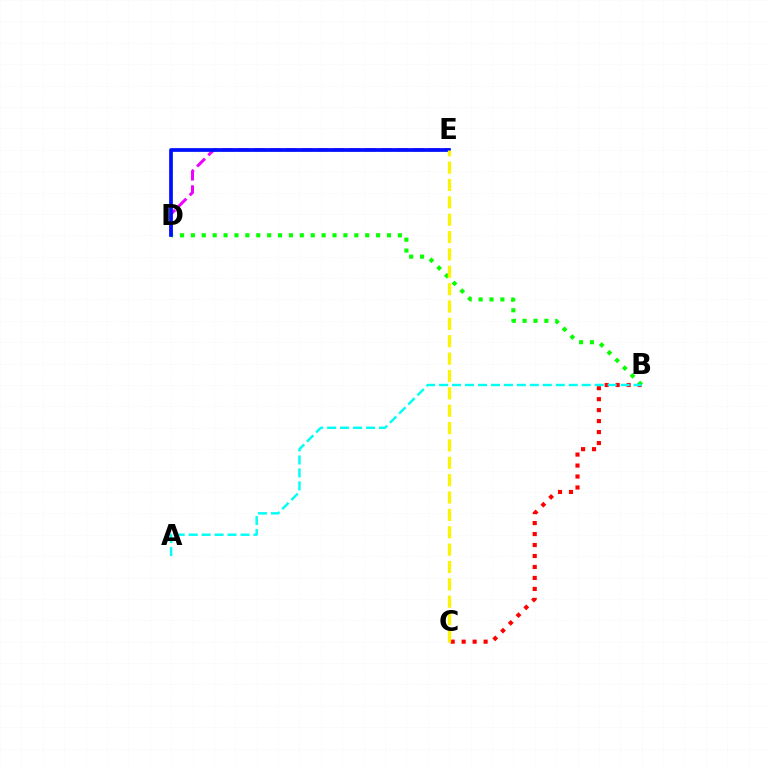{('B', 'C'): [{'color': '#ff0000', 'line_style': 'dotted', 'thickness': 2.98}], ('D', 'E'): [{'color': '#ee00ff', 'line_style': 'dashed', 'thickness': 2.16}, {'color': '#0010ff', 'line_style': 'solid', 'thickness': 2.68}], ('B', 'D'): [{'color': '#08ff00', 'line_style': 'dotted', 'thickness': 2.96}], ('A', 'B'): [{'color': '#00fff6', 'line_style': 'dashed', 'thickness': 1.76}], ('C', 'E'): [{'color': '#fcf500', 'line_style': 'dashed', 'thickness': 2.36}]}